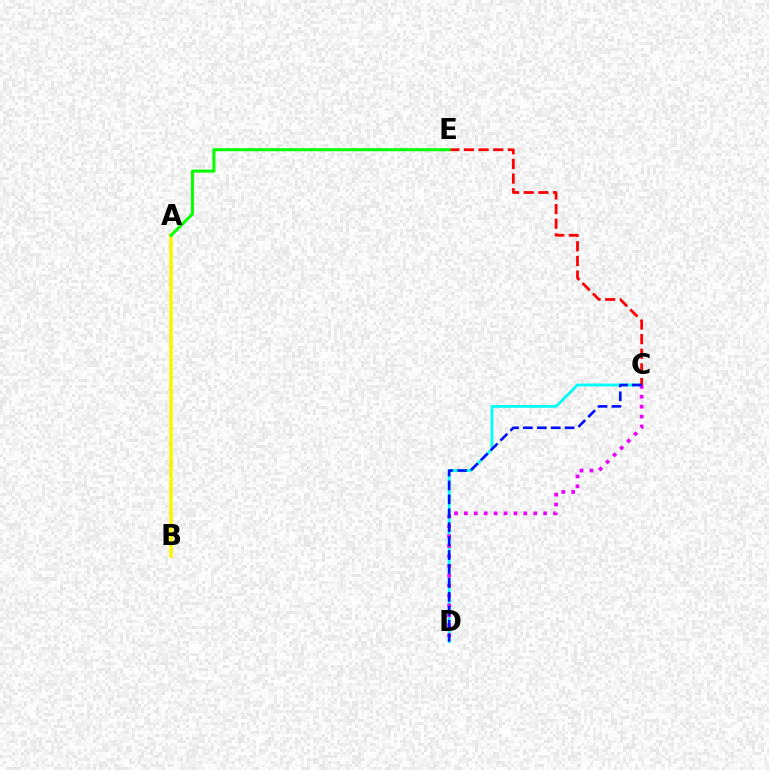{('C', 'D'): [{'color': '#00fff6', 'line_style': 'solid', 'thickness': 2.03}, {'color': '#ee00ff', 'line_style': 'dotted', 'thickness': 2.69}, {'color': '#0010ff', 'line_style': 'dashed', 'thickness': 1.89}], ('C', 'E'): [{'color': '#ff0000', 'line_style': 'dashed', 'thickness': 1.99}], ('A', 'B'): [{'color': '#fcf500', 'line_style': 'solid', 'thickness': 2.58}], ('A', 'E'): [{'color': '#08ff00', 'line_style': 'solid', 'thickness': 2.2}]}